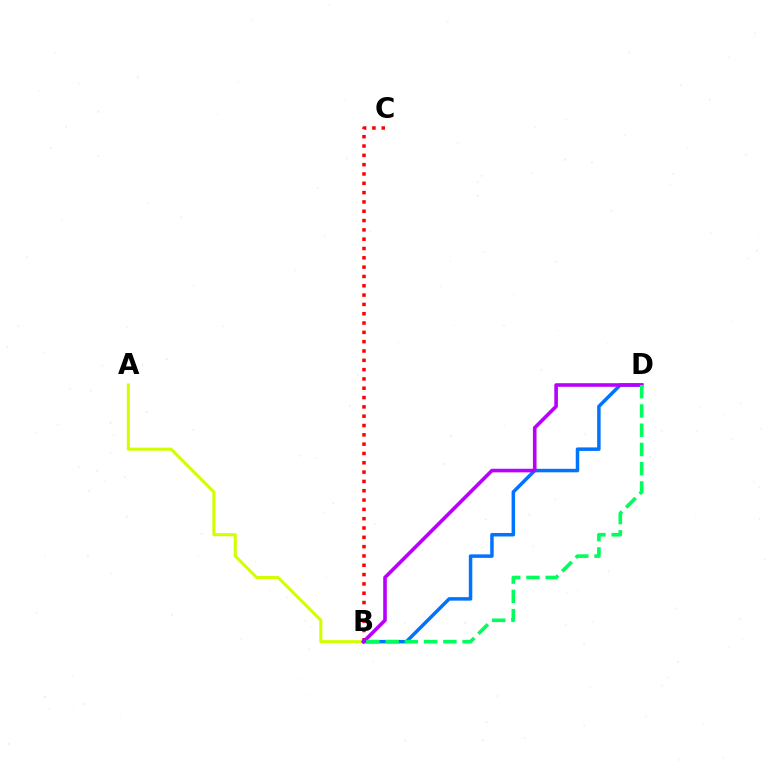{('B', 'C'): [{'color': '#ff0000', 'line_style': 'dotted', 'thickness': 2.53}], ('A', 'B'): [{'color': '#d1ff00', 'line_style': 'solid', 'thickness': 2.21}], ('B', 'D'): [{'color': '#0074ff', 'line_style': 'solid', 'thickness': 2.52}, {'color': '#b900ff', 'line_style': 'solid', 'thickness': 2.59}, {'color': '#00ff5c', 'line_style': 'dashed', 'thickness': 2.61}]}